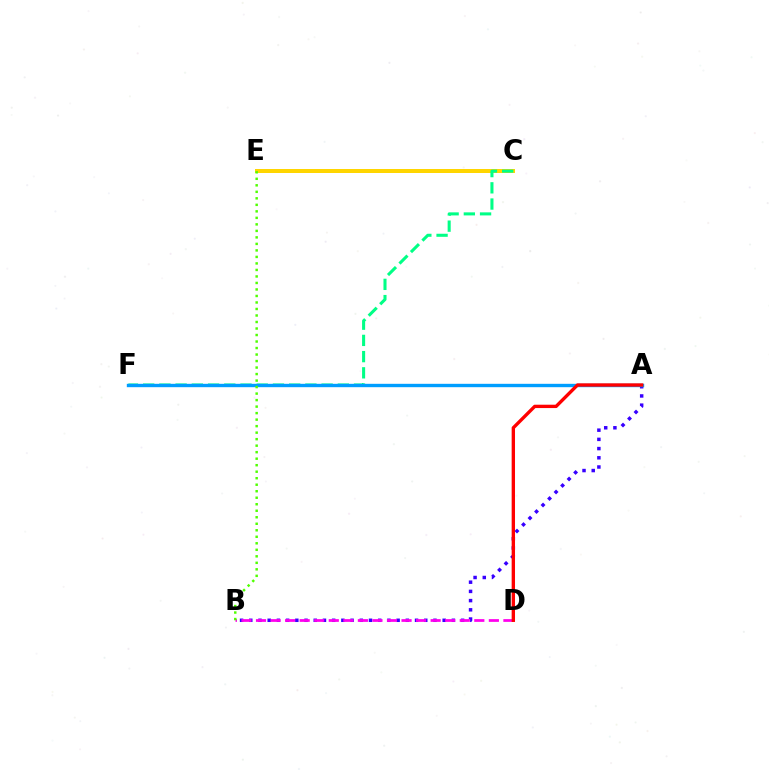{('A', 'B'): [{'color': '#3700ff', 'line_style': 'dotted', 'thickness': 2.5}], ('B', 'D'): [{'color': '#ff00ed', 'line_style': 'dashed', 'thickness': 1.98}], ('C', 'E'): [{'color': '#ffd500', 'line_style': 'solid', 'thickness': 2.88}], ('C', 'F'): [{'color': '#00ff86', 'line_style': 'dashed', 'thickness': 2.2}], ('A', 'F'): [{'color': '#009eff', 'line_style': 'solid', 'thickness': 2.43}], ('A', 'D'): [{'color': '#ff0000', 'line_style': 'solid', 'thickness': 2.42}], ('B', 'E'): [{'color': '#4fff00', 'line_style': 'dotted', 'thickness': 1.77}]}